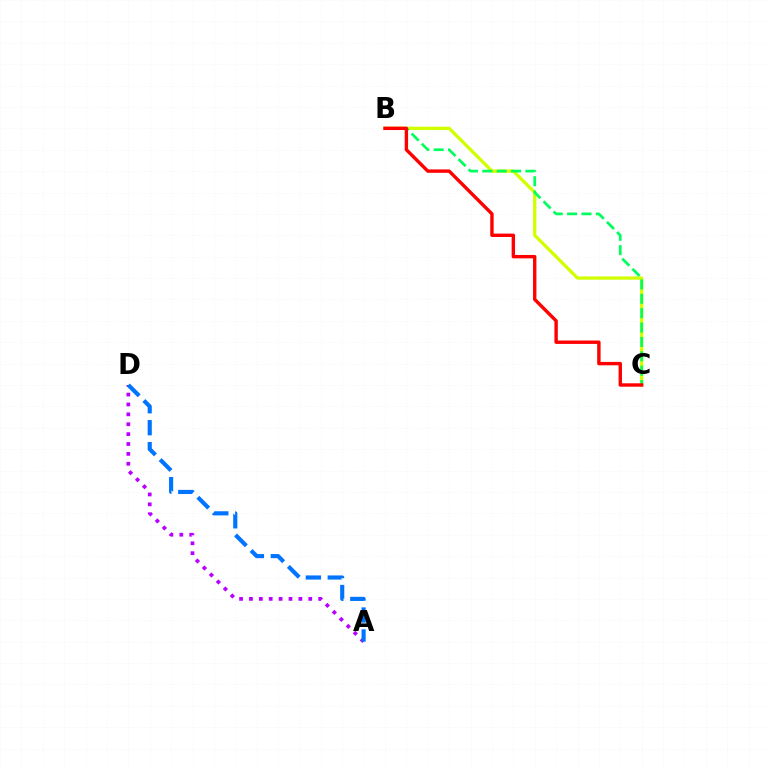{('A', 'D'): [{'color': '#b900ff', 'line_style': 'dotted', 'thickness': 2.69}, {'color': '#0074ff', 'line_style': 'dashed', 'thickness': 2.98}], ('B', 'C'): [{'color': '#d1ff00', 'line_style': 'solid', 'thickness': 2.37}, {'color': '#00ff5c', 'line_style': 'dashed', 'thickness': 1.95}, {'color': '#ff0000', 'line_style': 'solid', 'thickness': 2.44}]}